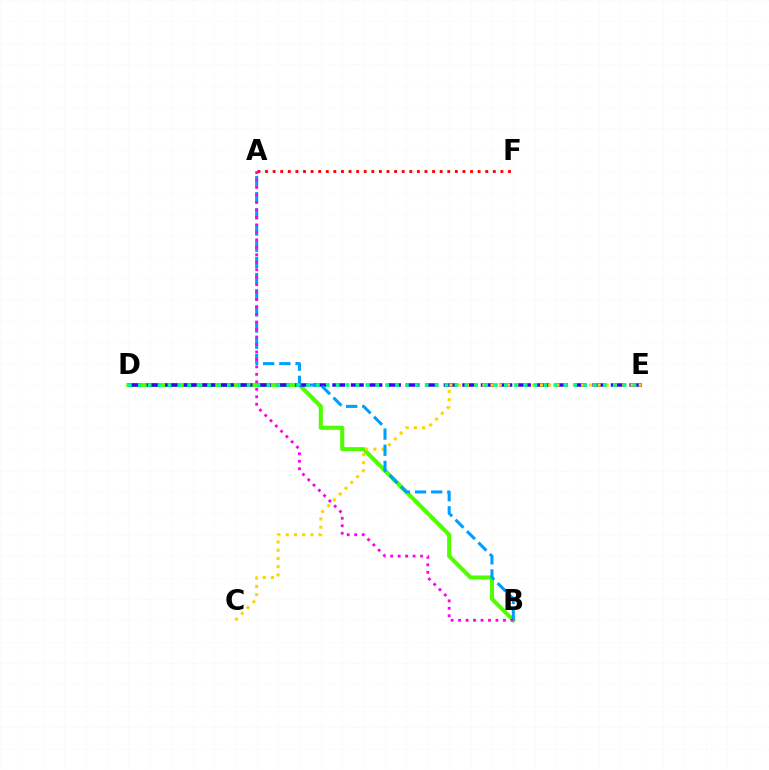{('B', 'D'): [{'color': '#4fff00', 'line_style': 'solid', 'thickness': 2.95}], ('A', 'F'): [{'color': '#ff0000', 'line_style': 'dotted', 'thickness': 2.06}], ('D', 'E'): [{'color': '#3700ff', 'line_style': 'dashed', 'thickness': 2.52}, {'color': '#00ff86', 'line_style': 'dotted', 'thickness': 2.69}], ('C', 'E'): [{'color': '#ffd500', 'line_style': 'dotted', 'thickness': 2.24}], ('A', 'B'): [{'color': '#009eff', 'line_style': 'dashed', 'thickness': 2.2}, {'color': '#ff00ed', 'line_style': 'dotted', 'thickness': 2.03}]}